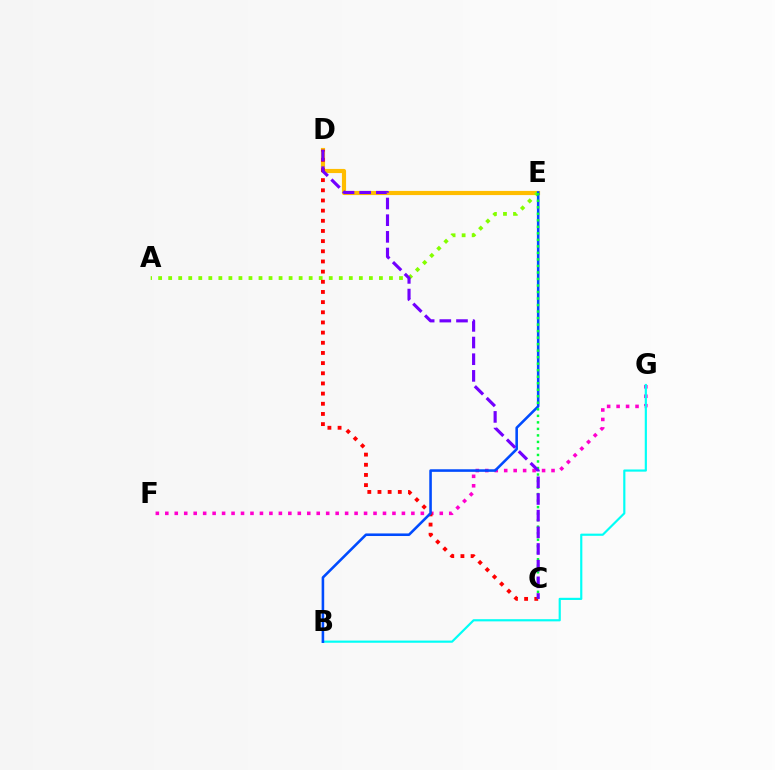{('D', 'E'): [{'color': '#ffbd00', 'line_style': 'solid', 'thickness': 2.99}], ('F', 'G'): [{'color': '#ff00cf', 'line_style': 'dotted', 'thickness': 2.57}], ('A', 'E'): [{'color': '#84ff00', 'line_style': 'dotted', 'thickness': 2.73}], ('C', 'D'): [{'color': '#ff0000', 'line_style': 'dotted', 'thickness': 2.76}, {'color': '#7200ff', 'line_style': 'dashed', 'thickness': 2.26}], ('B', 'G'): [{'color': '#00fff6', 'line_style': 'solid', 'thickness': 1.56}], ('B', 'E'): [{'color': '#004bff', 'line_style': 'solid', 'thickness': 1.85}], ('C', 'E'): [{'color': '#00ff39', 'line_style': 'dotted', 'thickness': 1.77}]}